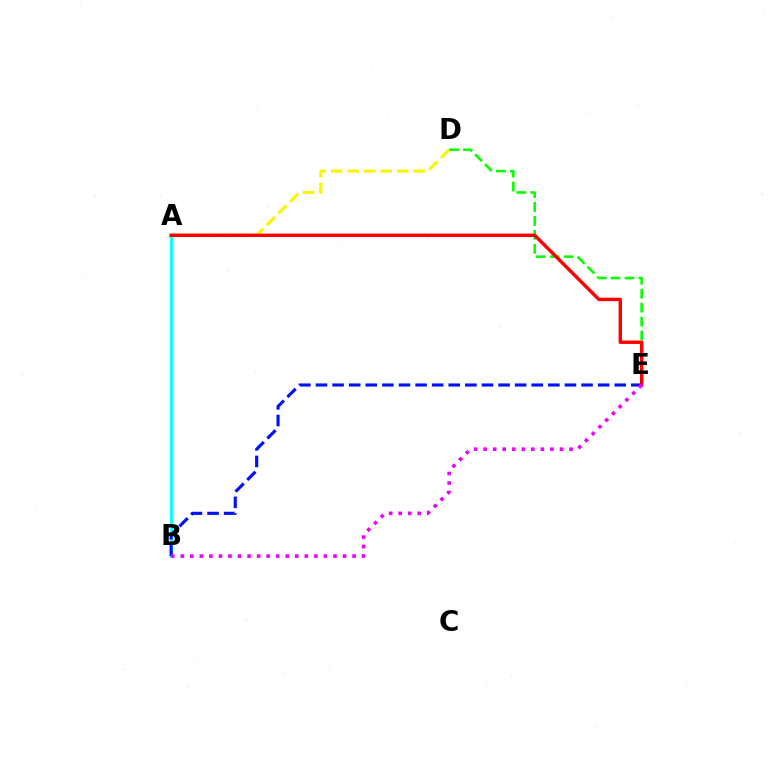{('A', 'D'): [{'color': '#fcf500', 'line_style': 'dashed', 'thickness': 2.24}], ('D', 'E'): [{'color': '#08ff00', 'line_style': 'dashed', 'thickness': 1.89}], ('A', 'B'): [{'color': '#00fff6', 'line_style': 'solid', 'thickness': 2.0}], ('A', 'E'): [{'color': '#ff0000', 'line_style': 'solid', 'thickness': 2.47}], ('B', 'E'): [{'color': '#0010ff', 'line_style': 'dashed', 'thickness': 2.25}, {'color': '#ee00ff', 'line_style': 'dotted', 'thickness': 2.59}]}